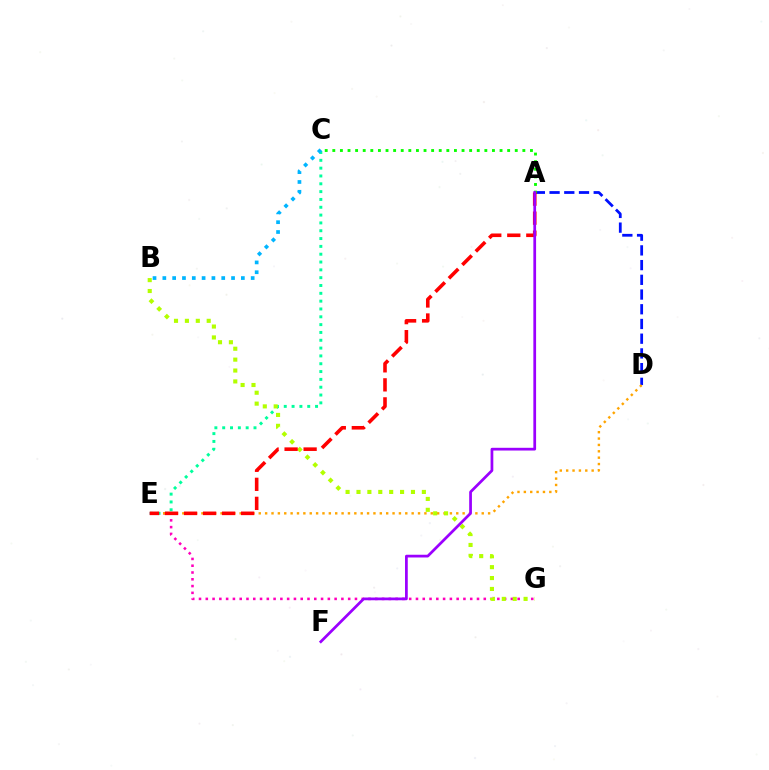{('A', 'D'): [{'color': '#0010ff', 'line_style': 'dashed', 'thickness': 2.0}], ('E', 'G'): [{'color': '#ff00bd', 'line_style': 'dotted', 'thickness': 1.84}], ('A', 'C'): [{'color': '#08ff00', 'line_style': 'dotted', 'thickness': 2.07}], ('C', 'E'): [{'color': '#00ff9d', 'line_style': 'dotted', 'thickness': 2.13}], ('D', 'E'): [{'color': '#ffa500', 'line_style': 'dotted', 'thickness': 1.73}], ('B', 'G'): [{'color': '#b3ff00', 'line_style': 'dotted', 'thickness': 2.96}], ('A', 'E'): [{'color': '#ff0000', 'line_style': 'dashed', 'thickness': 2.58}], ('A', 'F'): [{'color': '#9b00ff', 'line_style': 'solid', 'thickness': 1.97}], ('B', 'C'): [{'color': '#00b5ff', 'line_style': 'dotted', 'thickness': 2.67}]}